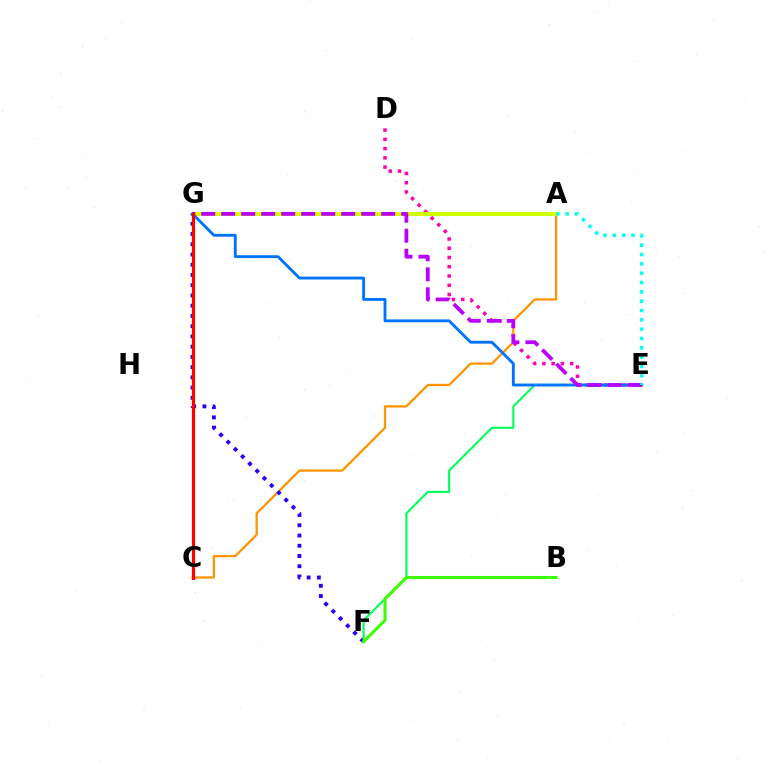{('D', 'E'): [{'color': '#ff00ac', 'line_style': 'dotted', 'thickness': 2.51}], ('A', 'C'): [{'color': '#ff9400', 'line_style': 'solid', 'thickness': 1.64}], ('A', 'G'): [{'color': '#d1ff00', 'line_style': 'solid', 'thickness': 2.88}], ('F', 'G'): [{'color': '#2500ff', 'line_style': 'dotted', 'thickness': 2.78}], ('E', 'F'): [{'color': '#00ff5c', 'line_style': 'solid', 'thickness': 1.53}], ('B', 'F'): [{'color': '#3dff00', 'line_style': 'solid', 'thickness': 2.23}], ('E', 'G'): [{'color': '#0074ff', 'line_style': 'solid', 'thickness': 2.07}, {'color': '#b900ff', 'line_style': 'dashed', 'thickness': 2.72}], ('C', 'G'): [{'color': '#ff0000', 'line_style': 'solid', 'thickness': 2.29}], ('A', 'E'): [{'color': '#00fff6', 'line_style': 'dotted', 'thickness': 2.53}]}